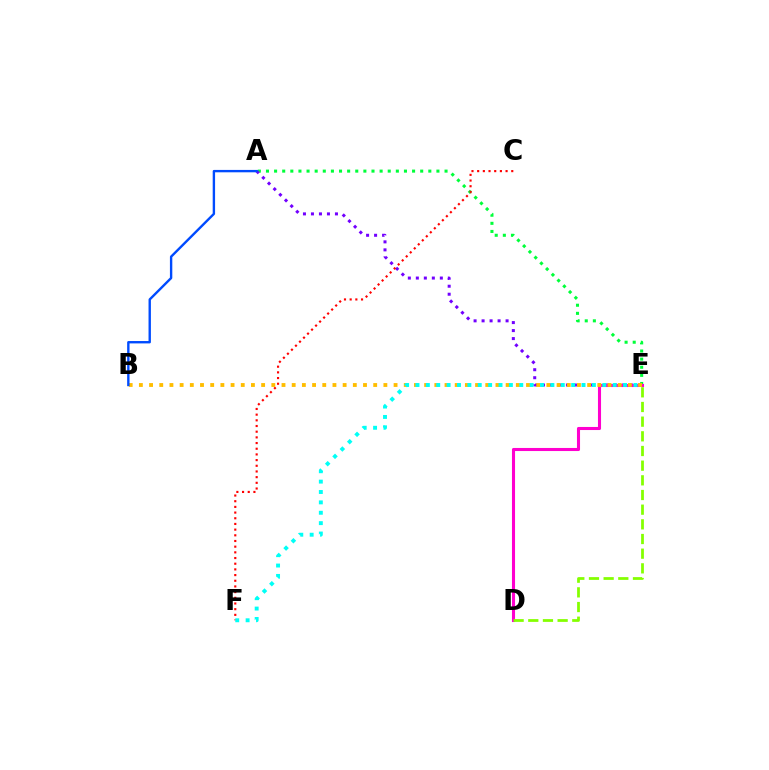{('A', 'E'): [{'color': '#00ff39', 'line_style': 'dotted', 'thickness': 2.21}, {'color': '#7200ff', 'line_style': 'dotted', 'thickness': 2.17}], ('D', 'E'): [{'color': '#ff00cf', 'line_style': 'solid', 'thickness': 2.21}, {'color': '#84ff00', 'line_style': 'dashed', 'thickness': 1.99}], ('C', 'F'): [{'color': '#ff0000', 'line_style': 'dotted', 'thickness': 1.54}], ('B', 'E'): [{'color': '#ffbd00', 'line_style': 'dotted', 'thickness': 2.77}], ('E', 'F'): [{'color': '#00fff6', 'line_style': 'dotted', 'thickness': 2.82}], ('A', 'B'): [{'color': '#004bff', 'line_style': 'solid', 'thickness': 1.71}]}